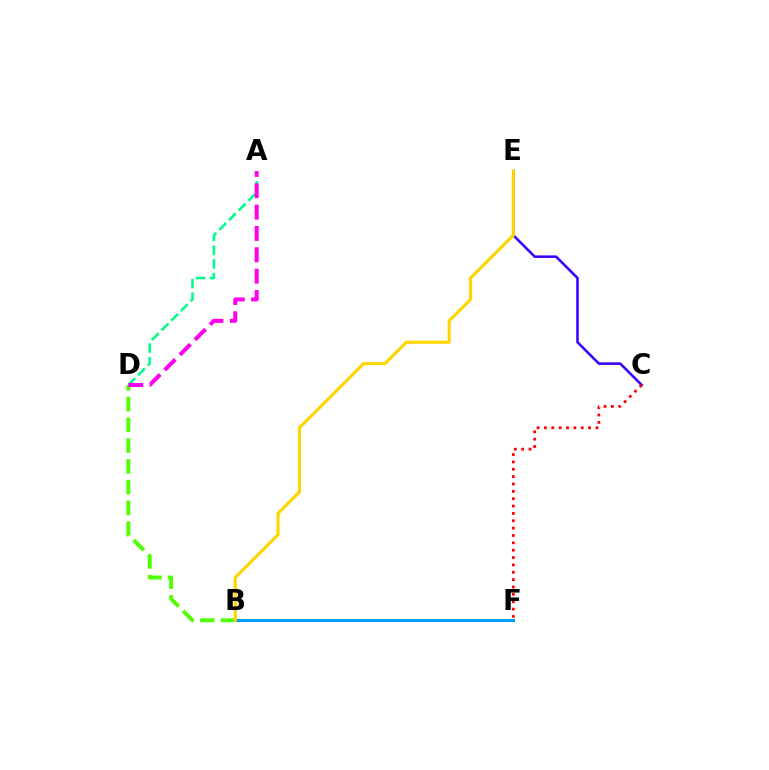{('C', 'E'): [{'color': '#3700ff', 'line_style': 'solid', 'thickness': 1.84}], ('B', 'D'): [{'color': '#4fff00', 'line_style': 'dashed', 'thickness': 2.82}], ('B', 'F'): [{'color': '#009eff', 'line_style': 'solid', 'thickness': 2.18}], ('A', 'D'): [{'color': '#00ff86', 'line_style': 'dashed', 'thickness': 1.86}, {'color': '#ff00ed', 'line_style': 'dashed', 'thickness': 2.9}], ('B', 'E'): [{'color': '#ffd500', 'line_style': 'solid', 'thickness': 2.27}], ('C', 'F'): [{'color': '#ff0000', 'line_style': 'dotted', 'thickness': 2.0}]}